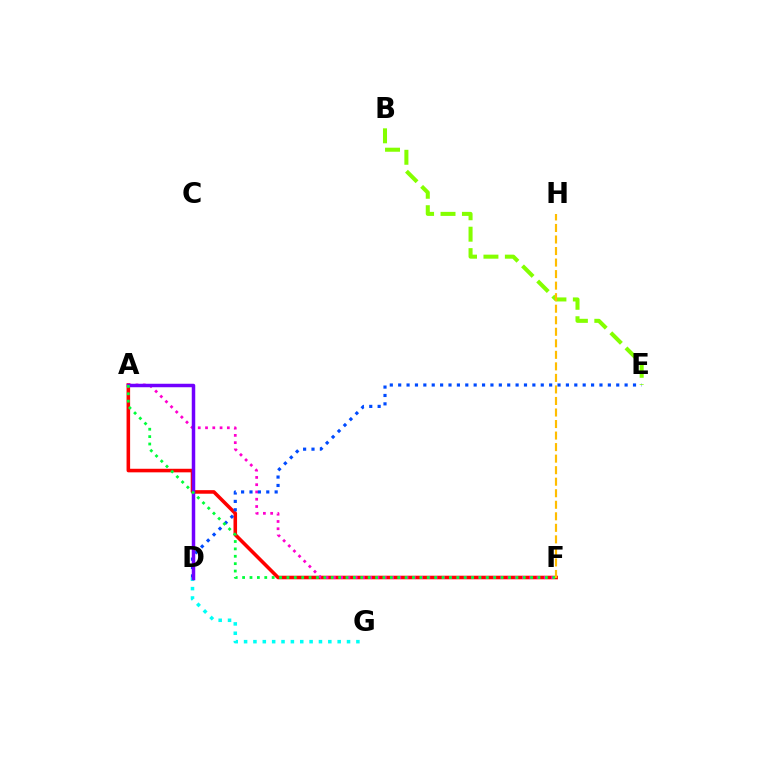{('A', 'F'): [{'color': '#ff0000', 'line_style': 'solid', 'thickness': 2.57}, {'color': '#ff00cf', 'line_style': 'dotted', 'thickness': 1.98}, {'color': '#00ff39', 'line_style': 'dotted', 'thickness': 2.01}], ('D', 'G'): [{'color': '#00fff6', 'line_style': 'dotted', 'thickness': 2.54}], ('D', 'E'): [{'color': '#004bff', 'line_style': 'dotted', 'thickness': 2.28}], ('A', 'D'): [{'color': '#7200ff', 'line_style': 'solid', 'thickness': 2.51}], ('B', 'E'): [{'color': '#84ff00', 'line_style': 'dashed', 'thickness': 2.91}], ('F', 'H'): [{'color': '#ffbd00', 'line_style': 'dashed', 'thickness': 1.57}]}